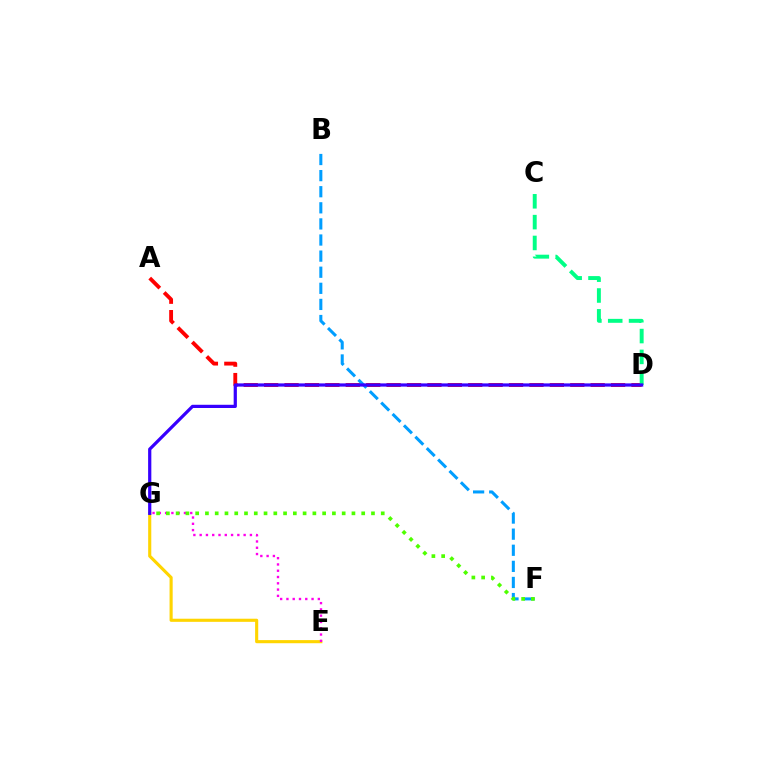{('A', 'D'): [{'color': '#ff0000', 'line_style': 'dashed', 'thickness': 2.77}], ('B', 'F'): [{'color': '#009eff', 'line_style': 'dashed', 'thickness': 2.19}], ('E', 'G'): [{'color': '#ffd500', 'line_style': 'solid', 'thickness': 2.24}, {'color': '#ff00ed', 'line_style': 'dotted', 'thickness': 1.71}], ('F', 'G'): [{'color': '#4fff00', 'line_style': 'dotted', 'thickness': 2.65}], ('C', 'D'): [{'color': '#00ff86', 'line_style': 'dashed', 'thickness': 2.83}], ('D', 'G'): [{'color': '#3700ff', 'line_style': 'solid', 'thickness': 2.32}]}